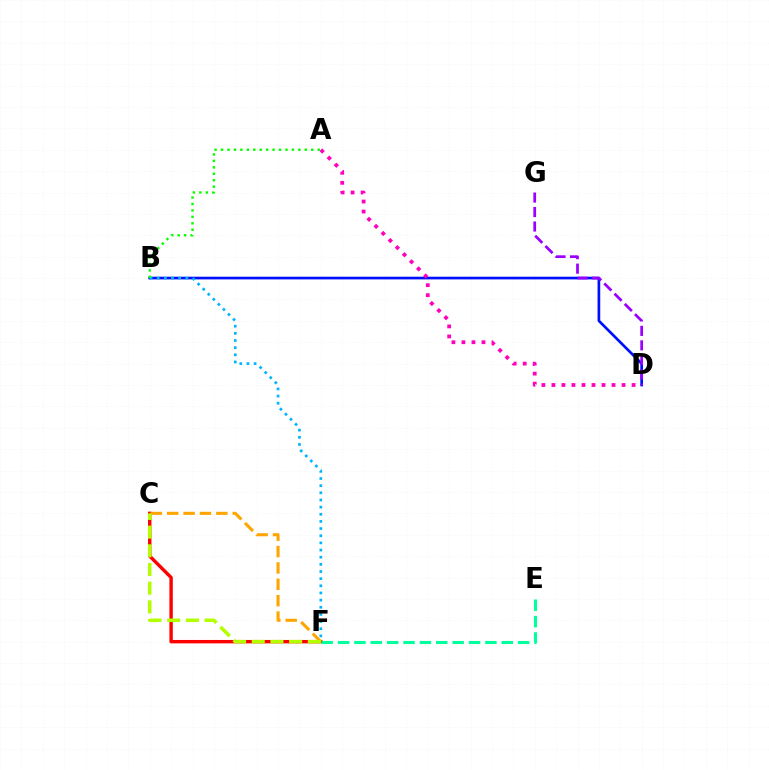{('C', 'F'): [{'color': '#ff0000', 'line_style': 'solid', 'thickness': 2.45}, {'color': '#ffa500', 'line_style': 'dashed', 'thickness': 2.22}, {'color': '#b3ff00', 'line_style': 'dashed', 'thickness': 2.54}], ('B', 'D'): [{'color': '#0010ff', 'line_style': 'solid', 'thickness': 1.94}], ('B', 'F'): [{'color': '#00b5ff', 'line_style': 'dotted', 'thickness': 1.94}], ('D', 'G'): [{'color': '#9b00ff', 'line_style': 'dashed', 'thickness': 1.97}], ('E', 'F'): [{'color': '#00ff9d', 'line_style': 'dashed', 'thickness': 2.22}], ('A', 'D'): [{'color': '#ff00bd', 'line_style': 'dotted', 'thickness': 2.72}], ('A', 'B'): [{'color': '#08ff00', 'line_style': 'dotted', 'thickness': 1.75}]}